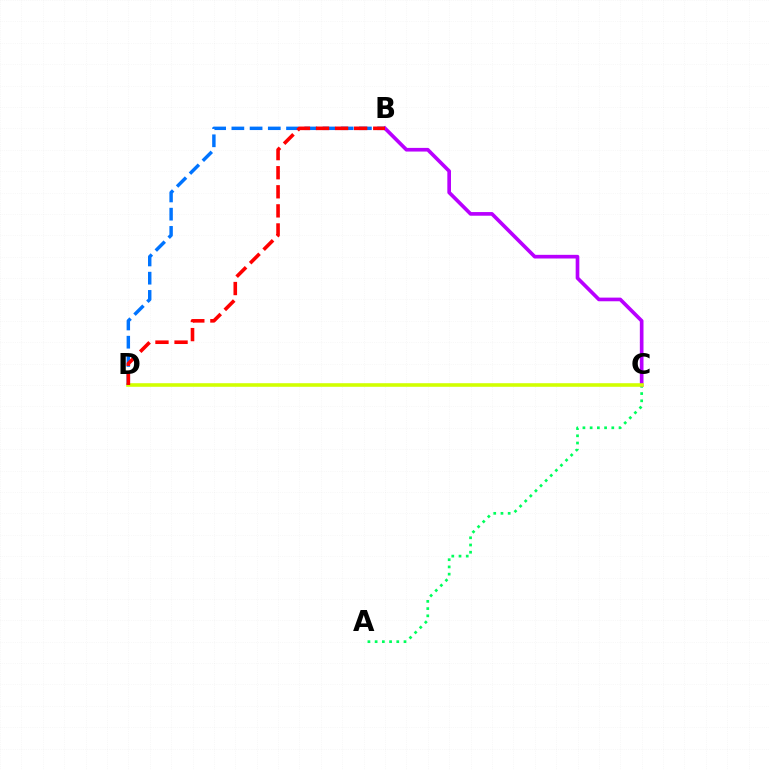{('A', 'C'): [{'color': '#00ff5c', 'line_style': 'dotted', 'thickness': 1.96}], ('B', 'C'): [{'color': '#b900ff', 'line_style': 'solid', 'thickness': 2.63}], ('C', 'D'): [{'color': '#d1ff00', 'line_style': 'solid', 'thickness': 2.58}], ('B', 'D'): [{'color': '#0074ff', 'line_style': 'dashed', 'thickness': 2.48}, {'color': '#ff0000', 'line_style': 'dashed', 'thickness': 2.59}]}